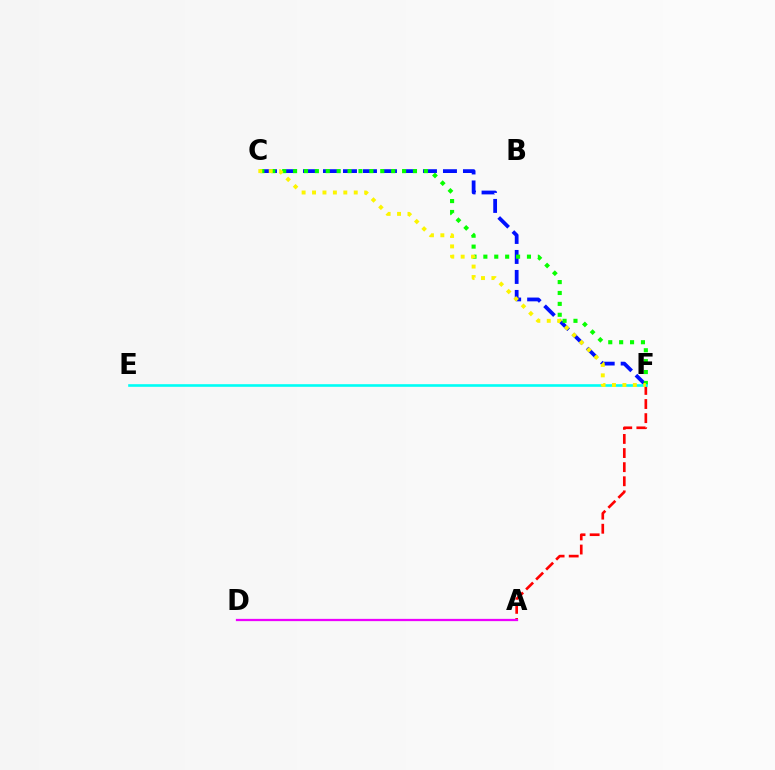{('C', 'F'): [{'color': '#0010ff', 'line_style': 'dashed', 'thickness': 2.72}, {'color': '#08ff00', 'line_style': 'dotted', 'thickness': 2.96}, {'color': '#fcf500', 'line_style': 'dotted', 'thickness': 2.83}], ('A', 'F'): [{'color': '#ff0000', 'line_style': 'dashed', 'thickness': 1.92}], ('E', 'F'): [{'color': '#00fff6', 'line_style': 'solid', 'thickness': 1.89}], ('A', 'D'): [{'color': '#ee00ff', 'line_style': 'solid', 'thickness': 1.63}]}